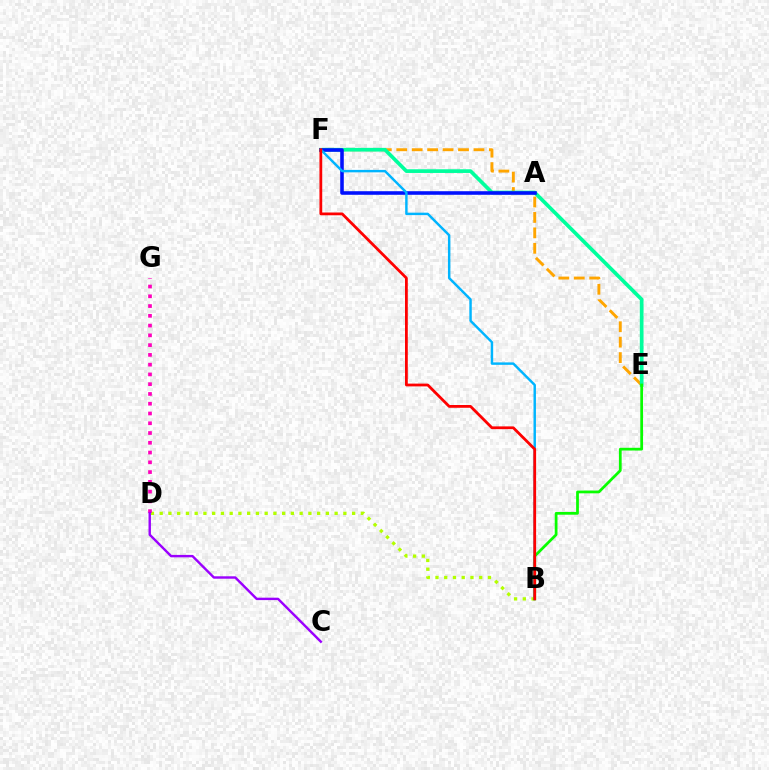{('B', 'D'): [{'color': '#b3ff00', 'line_style': 'dotted', 'thickness': 2.38}], ('D', 'G'): [{'color': '#ff00bd', 'line_style': 'dotted', 'thickness': 2.65}], ('E', 'F'): [{'color': '#ffa500', 'line_style': 'dashed', 'thickness': 2.1}, {'color': '#00ff9d', 'line_style': 'solid', 'thickness': 2.66}], ('C', 'D'): [{'color': '#9b00ff', 'line_style': 'solid', 'thickness': 1.74}], ('B', 'E'): [{'color': '#08ff00', 'line_style': 'solid', 'thickness': 1.98}], ('A', 'F'): [{'color': '#0010ff', 'line_style': 'solid', 'thickness': 2.57}], ('B', 'F'): [{'color': '#00b5ff', 'line_style': 'solid', 'thickness': 1.76}, {'color': '#ff0000', 'line_style': 'solid', 'thickness': 2.0}]}